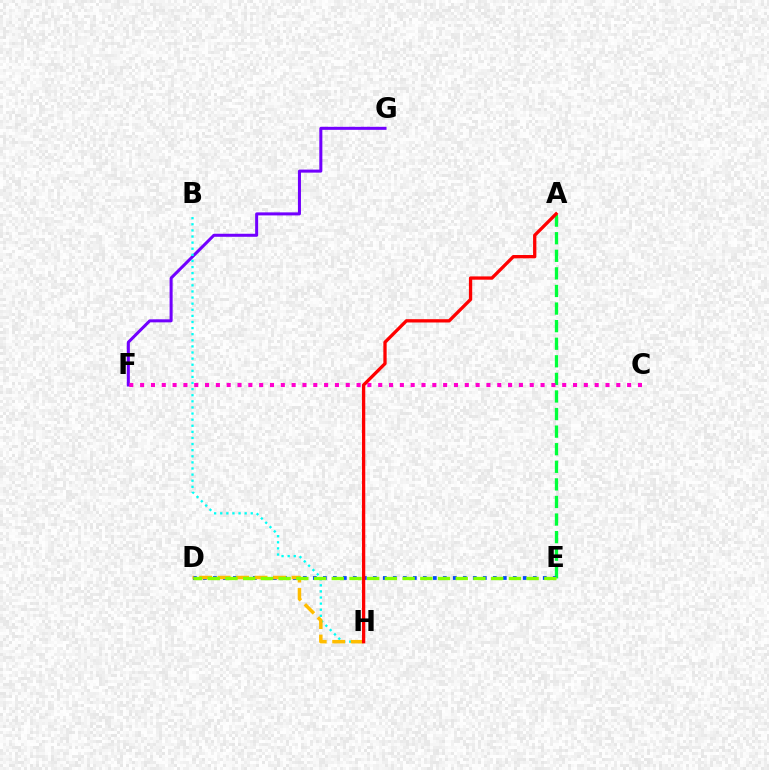{('A', 'E'): [{'color': '#00ff39', 'line_style': 'dashed', 'thickness': 2.39}], ('D', 'E'): [{'color': '#004bff', 'line_style': 'dotted', 'thickness': 2.72}, {'color': '#84ff00', 'line_style': 'dashed', 'thickness': 2.41}], ('F', 'G'): [{'color': '#7200ff', 'line_style': 'solid', 'thickness': 2.18}], ('B', 'H'): [{'color': '#00fff6', 'line_style': 'dotted', 'thickness': 1.66}], ('D', 'H'): [{'color': '#ffbd00', 'line_style': 'dashed', 'thickness': 2.51}], ('C', 'F'): [{'color': '#ff00cf', 'line_style': 'dotted', 'thickness': 2.94}], ('A', 'H'): [{'color': '#ff0000', 'line_style': 'solid', 'thickness': 2.38}]}